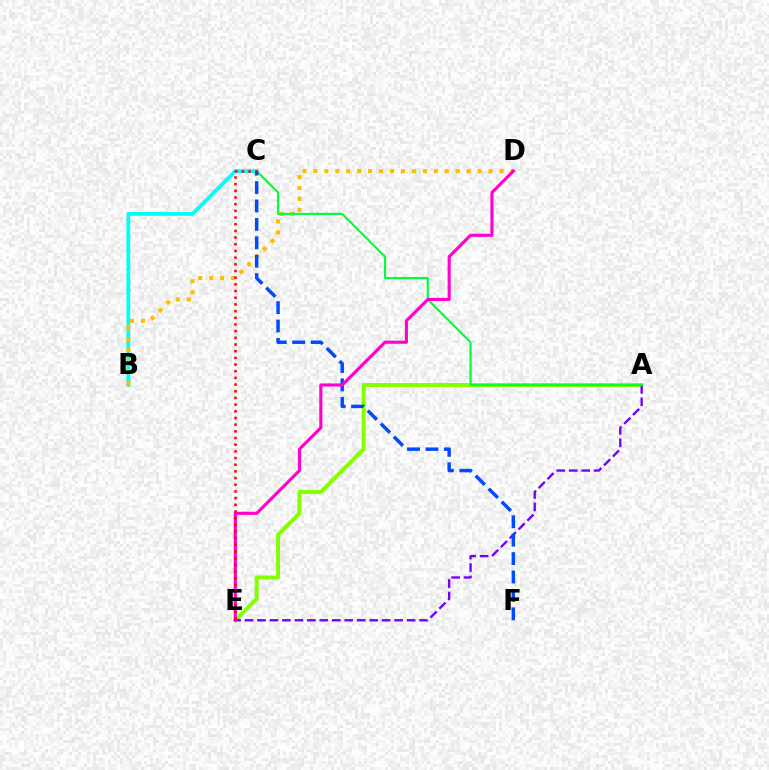{('B', 'C'): [{'color': '#00fff6', 'line_style': 'solid', 'thickness': 2.75}], ('A', 'E'): [{'color': '#84ff00', 'line_style': 'solid', 'thickness': 2.85}, {'color': '#7200ff', 'line_style': 'dashed', 'thickness': 1.69}], ('B', 'D'): [{'color': '#ffbd00', 'line_style': 'dotted', 'thickness': 2.97}], ('A', 'C'): [{'color': '#00ff39', 'line_style': 'solid', 'thickness': 1.56}], ('C', 'F'): [{'color': '#004bff', 'line_style': 'dashed', 'thickness': 2.5}], ('D', 'E'): [{'color': '#ff00cf', 'line_style': 'solid', 'thickness': 2.24}], ('C', 'E'): [{'color': '#ff0000', 'line_style': 'dotted', 'thickness': 1.81}]}